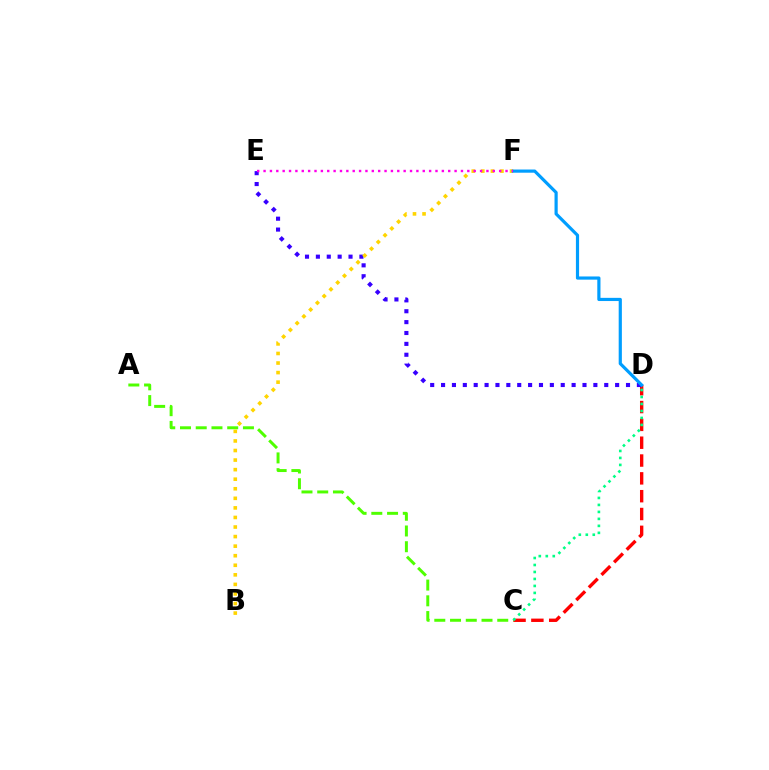{('C', 'D'): [{'color': '#ff0000', 'line_style': 'dashed', 'thickness': 2.42}, {'color': '#00ff86', 'line_style': 'dotted', 'thickness': 1.9}], ('A', 'C'): [{'color': '#4fff00', 'line_style': 'dashed', 'thickness': 2.14}], ('D', 'E'): [{'color': '#3700ff', 'line_style': 'dotted', 'thickness': 2.96}], ('B', 'F'): [{'color': '#ffd500', 'line_style': 'dotted', 'thickness': 2.6}], ('D', 'F'): [{'color': '#009eff', 'line_style': 'solid', 'thickness': 2.29}], ('E', 'F'): [{'color': '#ff00ed', 'line_style': 'dotted', 'thickness': 1.73}]}